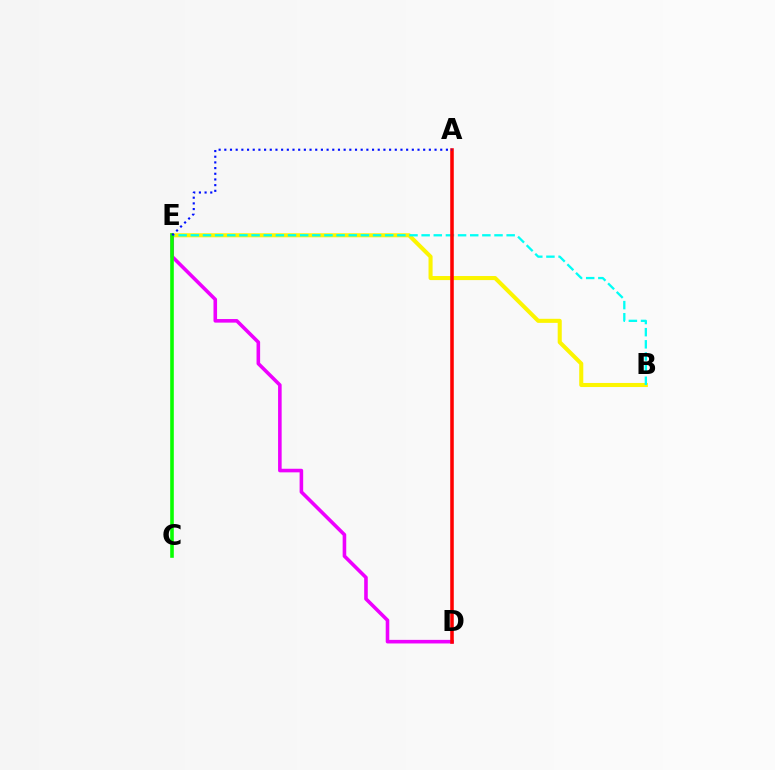{('B', 'E'): [{'color': '#fcf500', 'line_style': 'solid', 'thickness': 2.93}, {'color': '#00fff6', 'line_style': 'dashed', 'thickness': 1.65}], ('D', 'E'): [{'color': '#ee00ff', 'line_style': 'solid', 'thickness': 2.58}], ('C', 'E'): [{'color': '#08ff00', 'line_style': 'solid', 'thickness': 2.59}], ('A', 'D'): [{'color': '#ff0000', 'line_style': 'solid', 'thickness': 2.55}], ('A', 'E'): [{'color': '#0010ff', 'line_style': 'dotted', 'thickness': 1.54}]}